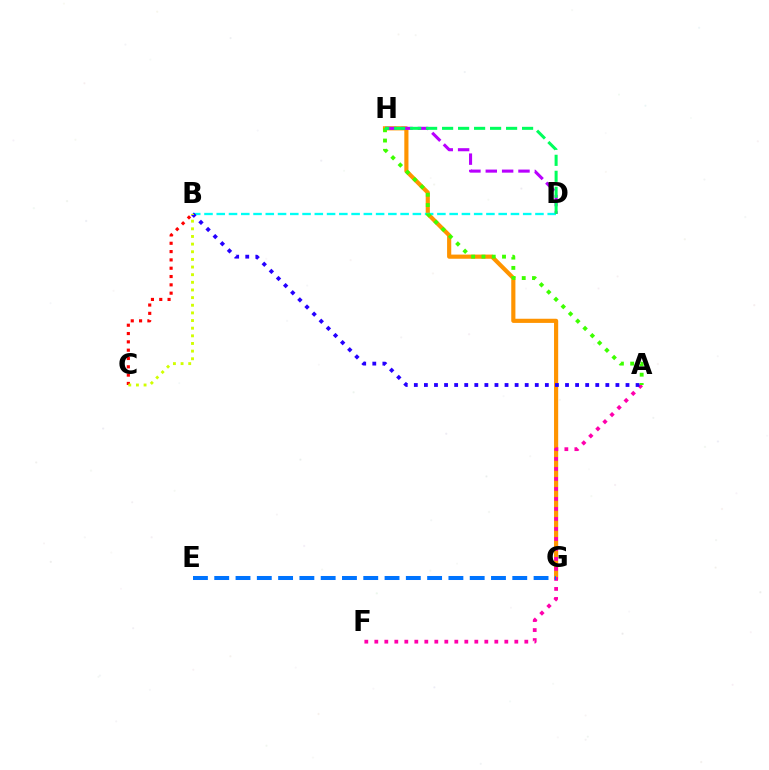{('G', 'H'): [{'color': '#ff9400', 'line_style': 'solid', 'thickness': 2.99}], ('B', 'C'): [{'color': '#ff0000', 'line_style': 'dotted', 'thickness': 2.26}, {'color': '#d1ff00', 'line_style': 'dotted', 'thickness': 2.08}], ('A', 'F'): [{'color': '#ff00ac', 'line_style': 'dotted', 'thickness': 2.72}], ('D', 'H'): [{'color': '#b900ff', 'line_style': 'dashed', 'thickness': 2.22}, {'color': '#00ff5c', 'line_style': 'dashed', 'thickness': 2.17}], ('B', 'D'): [{'color': '#00fff6', 'line_style': 'dashed', 'thickness': 1.67}], ('A', 'B'): [{'color': '#2500ff', 'line_style': 'dotted', 'thickness': 2.74}], ('A', 'H'): [{'color': '#3dff00', 'line_style': 'dotted', 'thickness': 2.79}], ('E', 'G'): [{'color': '#0074ff', 'line_style': 'dashed', 'thickness': 2.89}]}